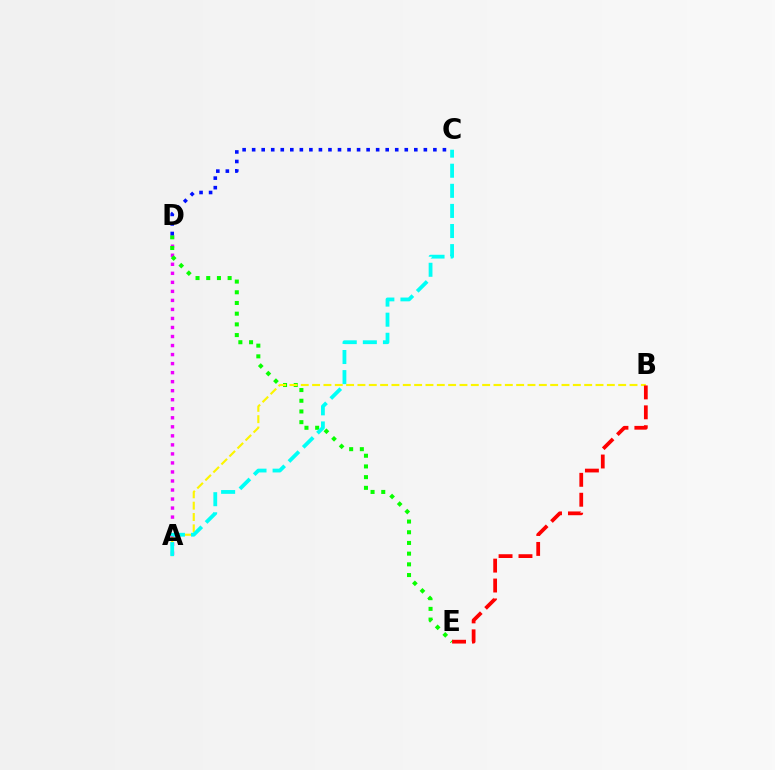{('A', 'D'): [{'color': '#ee00ff', 'line_style': 'dotted', 'thickness': 2.45}], ('D', 'E'): [{'color': '#08ff00', 'line_style': 'dotted', 'thickness': 2.91}], ('A', 'B'): [{'color': '#fcf500', 'line_style': 'dashed', 'thickness': 1.54}], ('A', 'C'): [{'color': '#00fff6', 'line_style': 'dashed', 'thickness': 2.73}], ('C', 'D'): [{'color': '#0010ff', 'line_style': 'dotted', 'thickness': 2.59}], ('B', 'E'): [{'color': '#ff0000', 'line_style': 'dashed', 'thickness': 2.71}]}